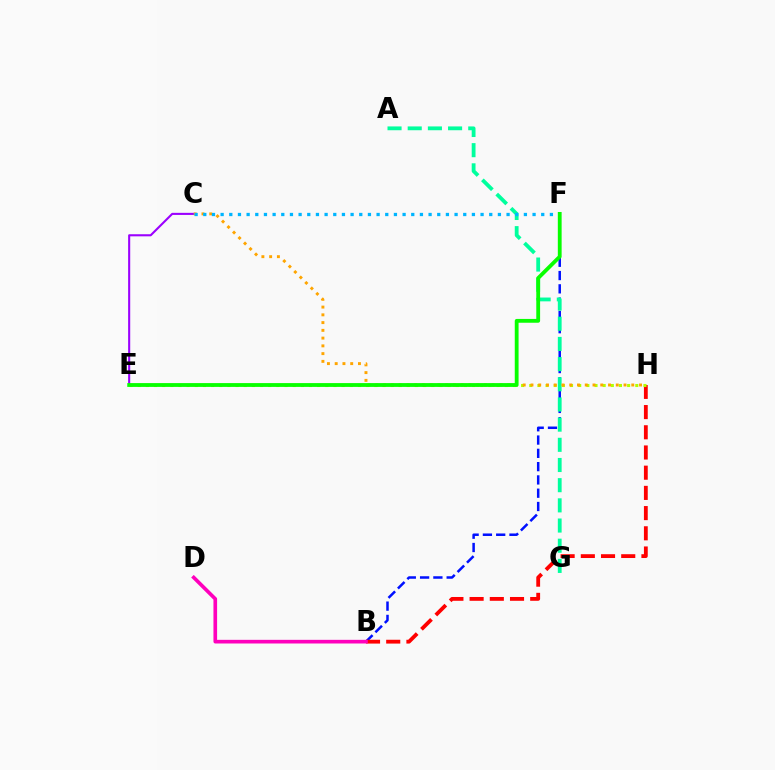{('B', 'F'): [{'color': '#0010ff', 'line_style': 'dashed', 'thickness': 1.81}], ('A', 'G'): [{'color': '#00ff9d', 'line_style': 'dashed', 'thickness': 2.74}], ('B', 'H'): [{'color': '#ff0000', 'line_style': 'dashed', 'thickness': 2.74}], ('B', 'D'): [{'color': '#ff00bd', 'line_style': 'solid', 'thickness': 2.63}], ('E', 'H'): [{'color': '#b3ff00', 'line_style': 'dotted', 'thickness': 2.22}], ('C', 'E'): [{'color': '#9b00ff', 'line_style': 'solid', 'thickness': 1.51}], ('C', 'H'): [{'color': '#ffa500', 'line_style': 'dotted', 'thickness': 2.11}], ('C', 'F'): [{'color': '#00b5ff', 'line_style': 'dotted', 'thickness': 2.35}], ('E', 'F'): [{'color': '#08ff00', 'line_style': 'solid', 'thickness': 2.74}]}